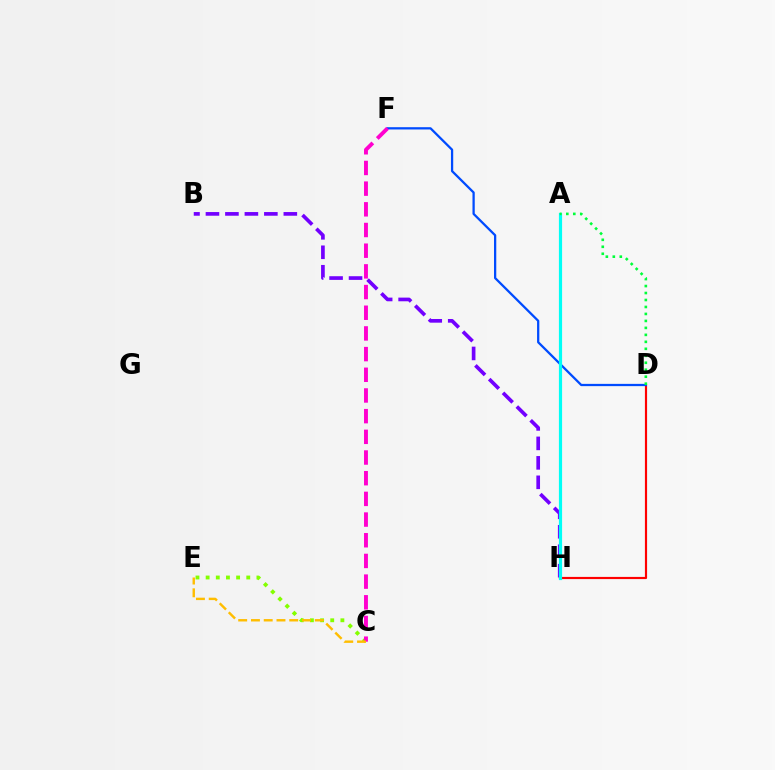{('B', 'H'): [{'color': '#7200ff', 'line_style': 'dashed', 'thickness': 2.64}], ('D', 'H'): [{'color': '#ff0000', 'line_style': 'solid', 'thickness': 1.57}], ('D', 'F'): [{'color': '#004bff', 'line_style': 'solid', 'thickness': 1.63}], ('C', 'E'): [{'color': '#84ff00', 'line_style': 'dotted', 'thickness': 2.76}, {'color': '#ffbd00', 'line_style': 'dashed', 'thickness': 1.73}], ('A', 'H'): [{'color': '#00fff6', 'line_style': 'solid', 'thickness': 2.29}], ('C', 'F'): [{'color': '#ff00cf', 'line_style': 'dashed', 'thickness': 2.81}], ('A', 'D'): [{'color': '#00ff39', 'line_style': 'dotted', 'thickness': 1.89}]}